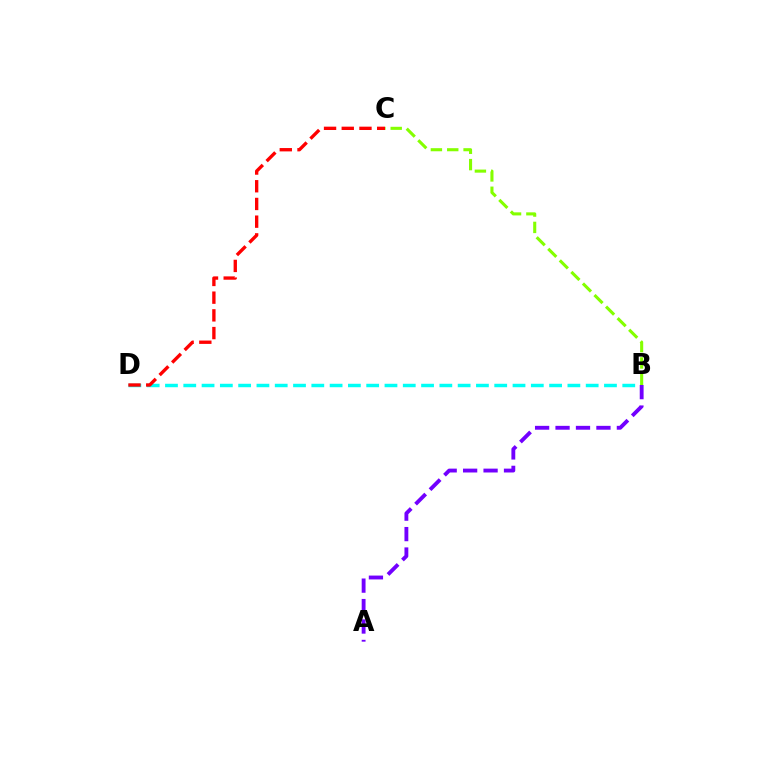{('B', 'D'): [{'color': '#00fff6', 'line_style': 'dashed', 'thickness': 2.48}], ('B', 'C'): [{'color': '#84ff00', 'line_style': 'dashed', 'thickness': 2.22}], ('A', 'B'): [{'color': '#7200ff', 'line_style': 'dashed', 'thickness': 2.78}], ('C', 'D'): [{'color': '#ff0000', 'line_style': 'dashed', 'thickness': 2.41}]}